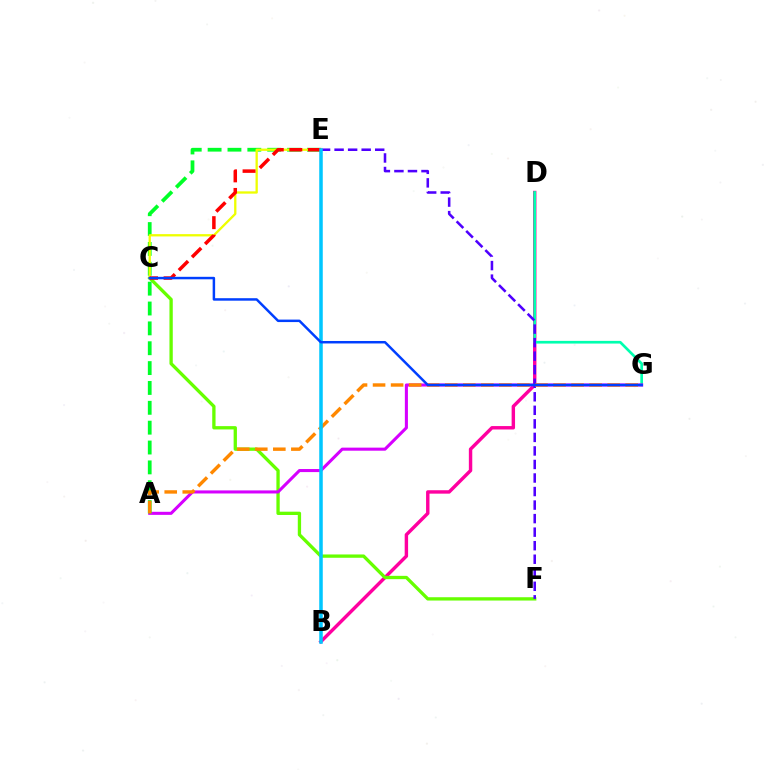{('B', 'D'): [{'color': '#ff00a0', 'line_style': 'solid', 'thickness': 2.46}], ('D', 'G'): [{'color': '#00ffaf', 'line_style': 'solid', 'thickness': 1.93}], ('C', 'F'): [{'color': '#66ff00', 'line_style': 'solid', 'thickness': 2.38}], ('A', 'G'): [{'color': '#d600ff', 'line_style': 'solid', 'thickness': 2.21}, {'color': '#ff8800', 'line_style': 'dashed', 'thickness': 2.45}], ('E', 'F'): [{'color': '#4f00ff', 'line_style': 'dashed', 'thickness': 1.84}], ('A', 'E'): [{'color': '#00ff27', 'line_style': 'dashed', 'thickness': 2.7}], ('C', 'E'): [{'color': '#eeff00', 'line_style': 'solid', 'thickness': 1.66}, {'color': '#ff0000', 'line_style': 'dashed', 'thickness': 2.52}], ('B', 'E'): [{'color': '#00c7ff', 'line_style': 'solid', 'thickness': 2.54}], ('C', 'G'): [{'color': '#003fff', 'line_style': 'solid', 'thickness': 1.79}]}